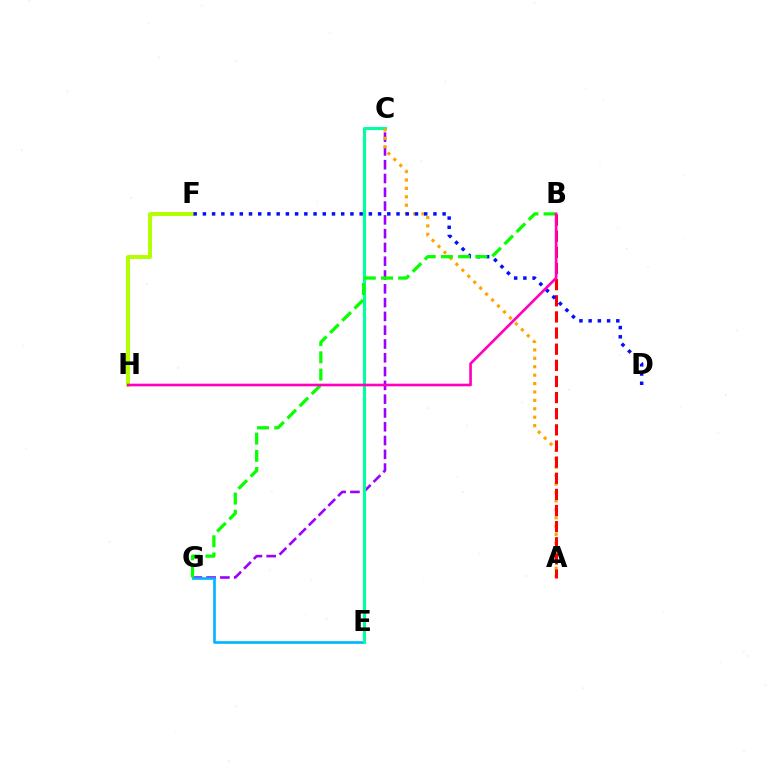{('C', 'G'): [{'color': '#9b00ff', 'line_style': 'dashed', 'thickness': 1.87}], ('E', 'G'): [{'color': '#00b5ff', 'line_style': 'solid', 'thickness': 1.9}], ('C', 'E'): [{'color': '#00ff9d', 'line_style': 'solid', 'thickness': 2.24}], ('F', 'H'): [{'color': '#b3ff00', 'line_style': 'solid', 'thickness': 2.85}], ('A', 'C'): [{'color': '#ffa500', 'line_style': 'dotted', 'thickness': 2.29}], ('A', 'B'): [{'color': '#ff0000', 'line_style': 'dashed', 'thickness': 2.19}], ('D', 'F'): [{'color': '#0010ff', 'line_style': 'dotted', 'thickness': 2.51}], ('B', 'G'): [{'color': '#08ff00', 'line_style': 'dashed', 'thickness': 2.34}], ('B', 'H'): [{'color': '#ff00bd', 'line_style': 'solid', 'thickness': 1.91}]}